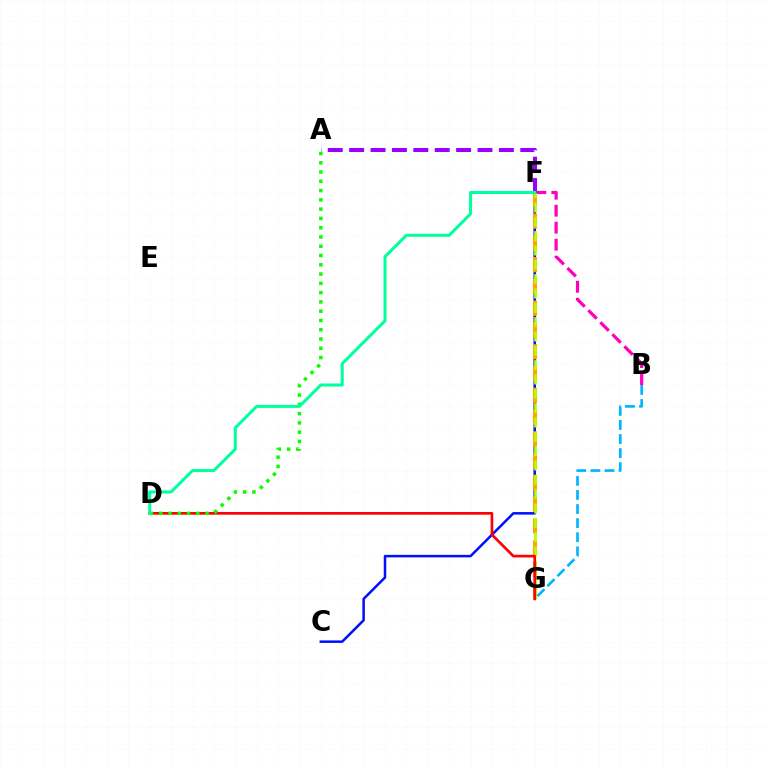{('B', 'F'): [{'color': '#ff00bd', 'line_style': 'dashed', 'thickness': 2.31}], ('C', 'F'): [{'color': '#0010ff', 'line_style': 'solid', 'thickness': 1.81}], ('F', 'G'): [{'color': '#ffa500', 'line_style': 'dashed', 'thickness': 2.96}, {'color': '#b3ff00', 'line_style': 'dashed', 'thickness': 1.95}], ('B', 'G'): [{'color': '#00b5ff', 'line_style': 'dashed', 'thickness': 1.92}], ('A', 'F'): [{'color': '#9b00ff', 'line_style': 'dashed', 'thickness': 2.91}], ('D', 'G'): [{'color': '#ff0000', 'line_style': 'solid', 'thickness': 1.93}], ('A', 'D'): [{'color': '#08ff00', 'line_style': 'dotted', 'thickness': 2.52}], ('D', 'F'): [{'color': '#00ff9d', 'line_style': 'solid', 'thickness': 2.17}]}